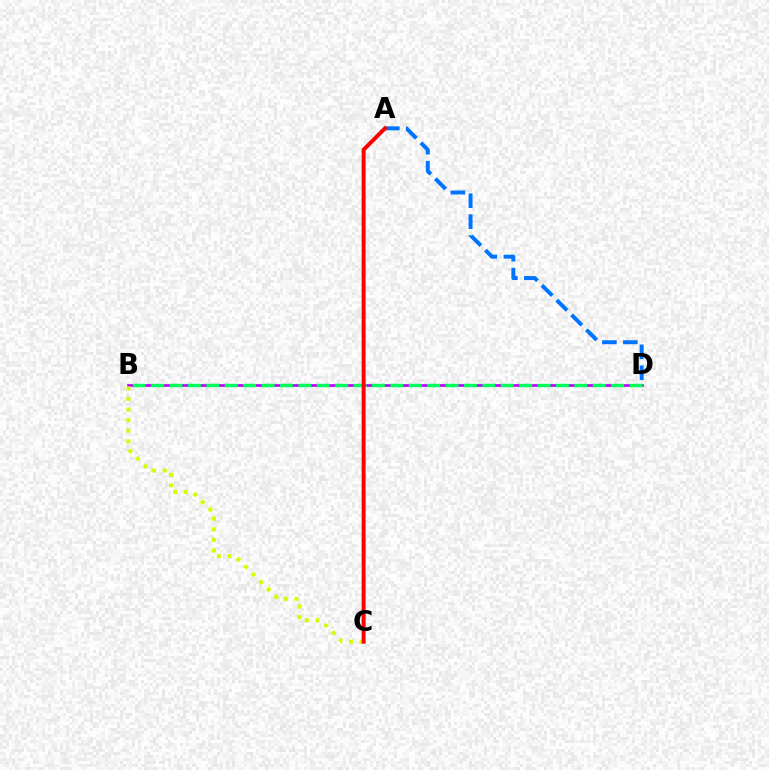{('B', 'D'): [{'color': '#b900ff', 'line_style': 'solid', 'thickness': 1.92}, {'color': '#00ff5c', 'line_style': 'dashed', 'thickness': 2.5}], ('B', 'C'): [{'color': '#d1ff00', 'line_style': 'dotted', 'thickness': 2.88}], ('A', 'D'): [{'color': '#0074ff', 'line_style': 'dashed', 'thickness': 2.84}], ('A', 'C'): [{'color': '#ff0000', 'line_style': 'solid', 'thickness': 2.84}]}